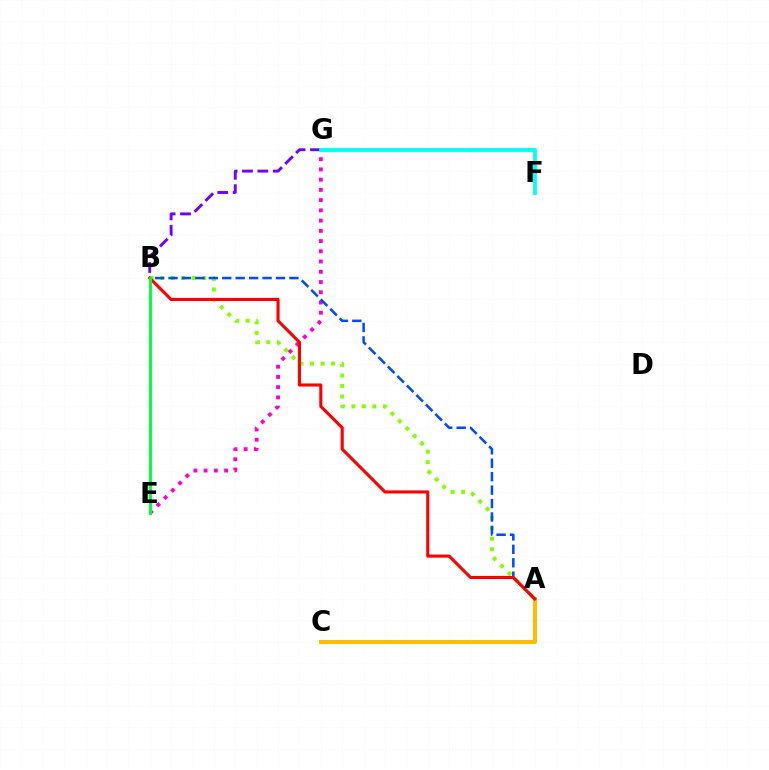{('A', 'B'): [{'color': '#84ff00', 'line_style': 'dotted', 'thickness': 2.86}, {'color': '#004bff', 'line_style': 'dashed', 'thickness': 1.82}, {'color': '#ff0000', 'line_style': 'solid', 'thickness': 2.24}], ('E', 'G'): [{'color': '#ff00cf', 'line_style': 'dotted', 'thickness': 2.78}], ('A', 'C'): [{'color': '#ffbd00', 'line_style': 'solid', 'thickness': 2.88}], ('B', 'G'): [{'color': '#7200ff', 'line_style': 'dashed', 'thickness': 2.09}], ('F', 'G'): [{'color': '#00fff6', 'line_style': 'solid', 'thickness': 2.78}], ('B', 'E'): [{'color': '#00ff39', 'line_style': 'solid', 'thickness': 2.12}]}